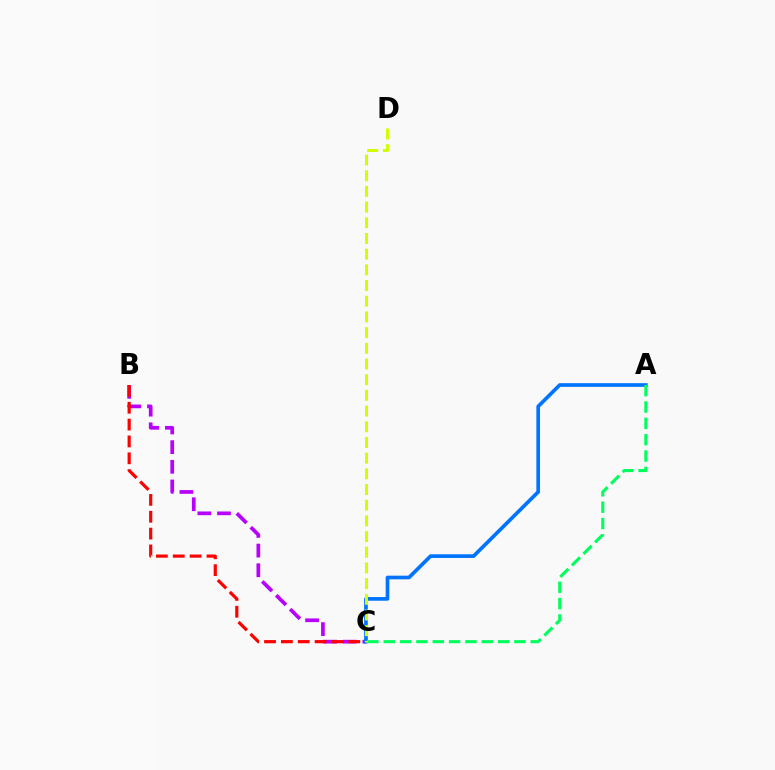{('B', 'C'): [{'color': '#b900ff', 'line_style': 'dashed', 'thickness': 2.67}, {'color': '#ff0000', 'line_style': 'dashed', 'thickness': 2.29}], ('A', 'C'): [{'color': '#0074ff', 'line_style': 'solid', 'thickness': 2.64}, {'color': '#00ff5c', 'line_style': 'dashed', 'thickness': 2.22}], ('C', 'D'): [{'color': '#d1ff00', 'line_style': 'dashed', 'thickness': 2.13}]}